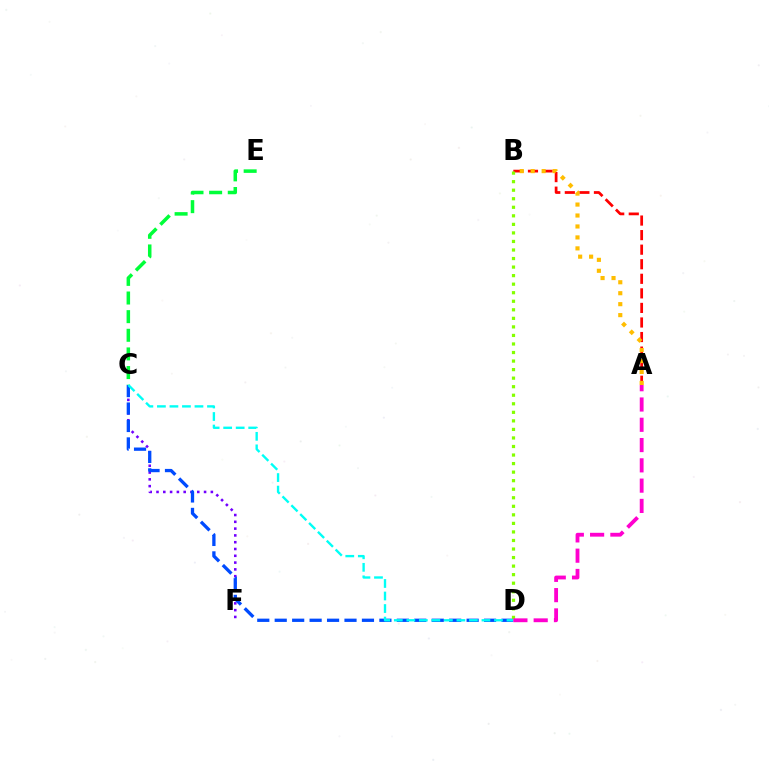{('C', 'F'): [{'color': '#7200ff', 'line_style': 'dotted', 'thickness': 1.85}], ('A', 'B'): [{'color': '#ff0000', 'line_style': 'dashed', 'thickness': 1.98}, {'color': '#ffbd00', 'line_style': 'dotted', 'thickness': 2.98}], ('C', 'D'): [{'color': '#004bff', 'line_style': 'dashed', 'thickness': 2.37}, {'color': '#00fff6', 'line_style': 'dashed', 'thickness': 1.7}], ('C', 'E'): [{'color': '#00ff39', 'line_style': 'dashed', 'thickness': 2.53}], ('B', 'D'): [{'color': '#84ff00', 'line_style': 'dotted', 'thickness': 2.32}], ('A', 'D'): [{'color': '#ff00cf', 'line_style': 'dashed', 'thickness': 2.76}]}